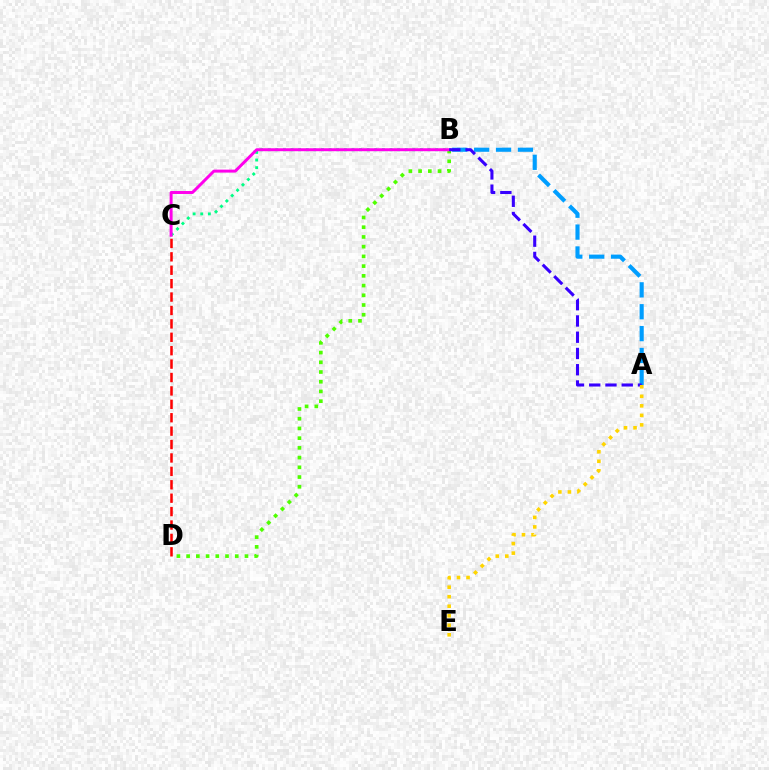{('B', 'D'): [{'color': '#4fff00', 'line_style': 'dotted', 'thickness': 2.64}], ('B', 'C'): [{'color': '#00ff86', 'line_style': 'dotted', 'thickness': 2.07}, {'color': '#ff00ed', 'line_style': 'solid', 'thickness': 2.13}], ('A', 'B'): [{'color': '#009eff', 'line_style': 'dashed', 'thickness': 2.97}, {'color': '#3700ff', 'line_style': 'dashed', 'thickness': 2.21}], ('A', 'E'): [{'color': '#ffd500', 'line_style': 'dotted', 'thickness': 2.59}], ('C', 'D'): [{'color': '#ff0000', 'line_style': 'dashed', 'thickness': 1.82}]}